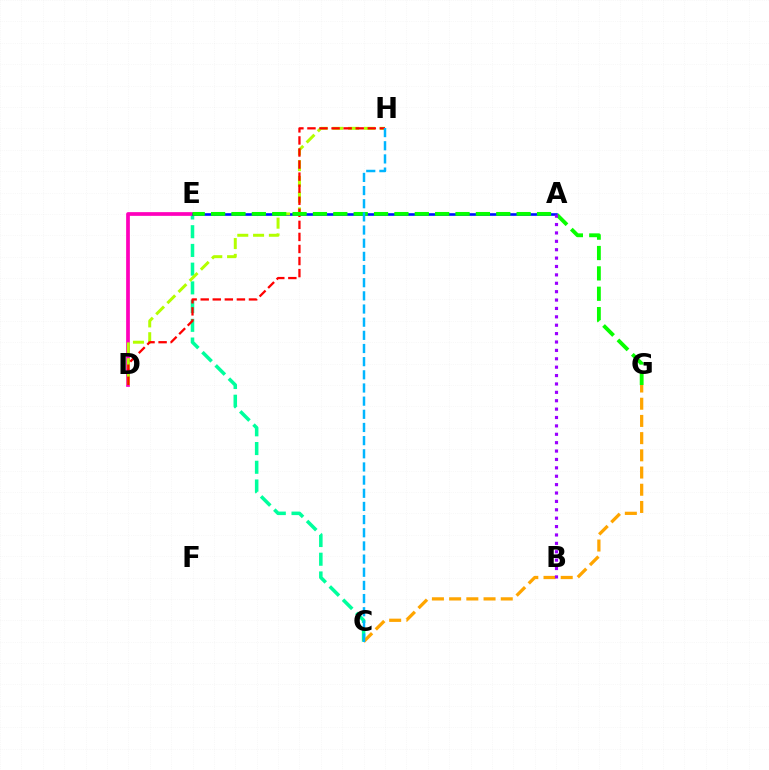{('C', 'E'): [{'color': '#00ff9d', 'line_style': 'dashed', 'thickness': 2.54}], ('D', 'E'): [{'color': '#ff00bd', 'line_style': 'solid', 'thickness': 2.68}], ('A', 'E'): [{'color': '#0010ff', 'line_style': 'solid', 'thickness': 1.88}], ('D', 'H'): [{'color': '#b3ff00', 'line_style': 'dashed', 'thickness': 2.15}, {'color': '#ff0000', 'line_style': 'dashed', 'thickness': 1.64}], ('E', 'G'): [{'color': '#08ff00', 'line_style': 'dashed', 'thickness': 2.77}], ('C', 'G'): [{'color': '#ffa500', 'line_style': 'dashed', 'thickness': 2.34}], ('C', 'H'): [{'color': '#00b5ff', 'line_style': 'dashed', 'thickness': 1.79}], ('A', 'B'): [{'color': '#9b00ff', 'line_style': 'dotted', 'thickness': 2.28}]}